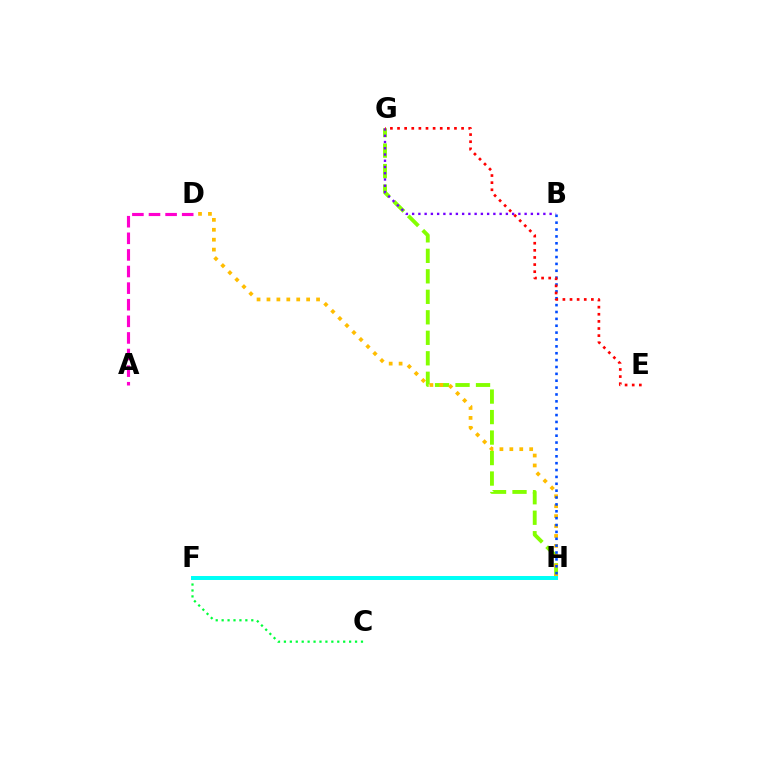{('G', 'H'): [{'color': '#84ff00', 'line_style': 'dashed', 'thickness': 2.78}], ('C', 'F'): [{'color': '#00ff39', 'line_style': 'dotted', 'thickness': 1.61}], ('D', 'H'): [{'color': '#ffbd00', 'line_style': 'dotted', 'thickness': 2.7}], ('B', 'H'): [{'color': '#004bff', 'line_style': 'dotted', 'thickness': 1.87}], ('B', 'G'): [{'color': '#7200ff', 'line_style': 'dotted', 'thickness': 1.7}], ('E', 'G'): [{'color': '#ff0000', 'line_style': 'dotted', 'thickness': 1.93}], ('F', 'H'): [{'color': '#00fff6', 'line_style': 'solid', 'thickness': 2.87}], ('A', 'D'): [{'color': '#ff00cf', 'line_style': 'dashed', 'thickness': 2.26}]}